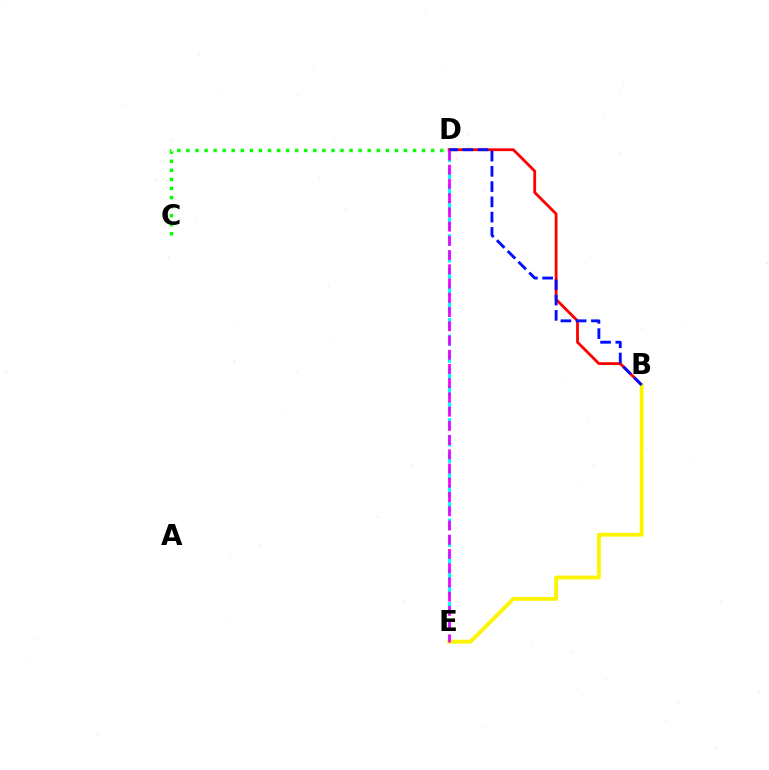{('D', 'E'): [{'color': '#00fff6', 'line_style': 'dashed', 'thickness': 2.27}, {'color': '#ee00ff', 'line_style': 'dashed', 'thickness': 1.93}], ('B', 'D'): [{'color': '#ff0000', 'line_style': 'solid', 'thickness': 2.02}, {'color': '#0010ff', 'line_style': 'dashed', 'thickness': 2.07}], ('B', 'E'): [{'color': '#fcf500', 'line_style': 'solid', 'thickness': 2.78}], ('C', 'D'): [{'color': '#08ff00', 'line_style': 'dotted', 'thickness': 2.46}]}